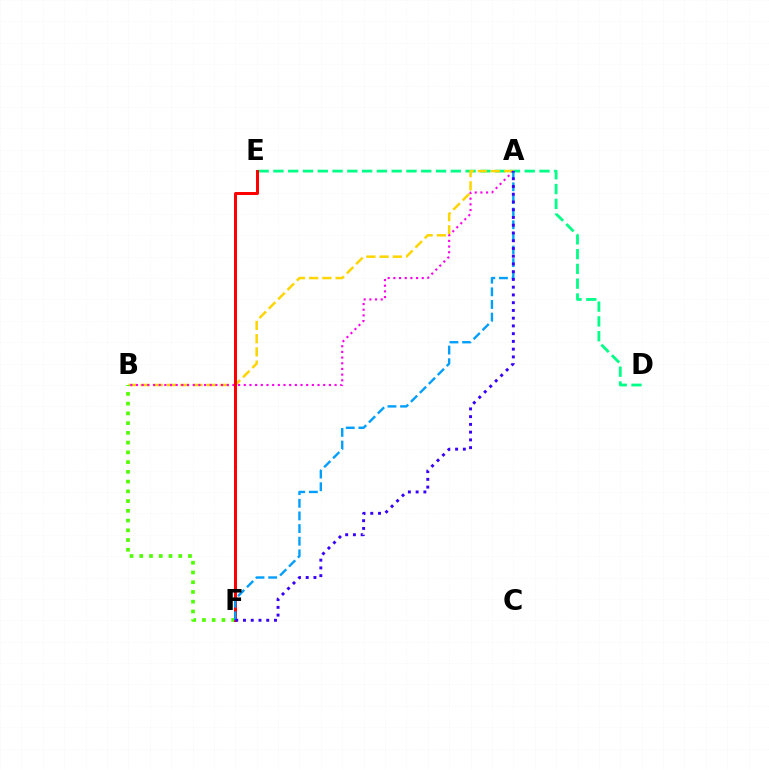{('D', 'E'): [{'color': '#00ff86', 'line_style': 'dashed', 'thickness': 2.01}], ('A', 'B'): [{'color': '#ffd500', 'line_style': 'dashed', 'thickness': 1.8}, {'color': '#ff00ed', 'line_style': 'dotted', 'thickness': 1.54}], ('B', 'F'): [{'color': '#4fff00', 'line_style': 'dotted', 'thickness': 2.65}], ('E', 'F'): [{'color': '#ff0000', 'line_style': 'solid', 'thickness': 2.17}], ('A', 'F'): [{'color': '#009eff', 'line_style': 'dashed', 'thickness': 1.72}, {'color': '#3700ff', 'line_style': 'dotted', 'thickness': 2.1}]}